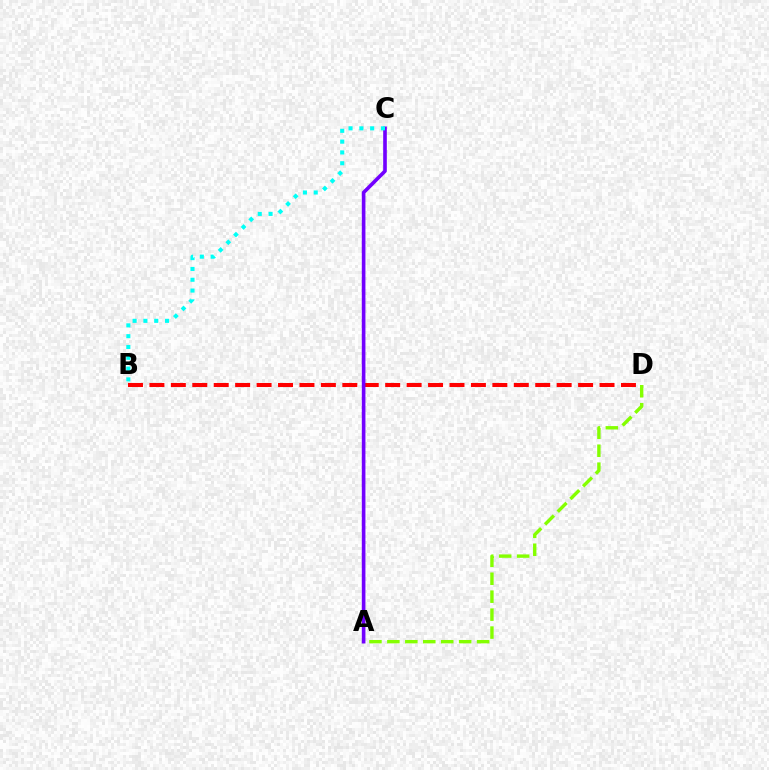{('A', 'D'): [{'color': '#84ff00', 'line_style': 'dashed', 'thickness': 2.44}], ('B', 'D'): [{'color': '#ff0000', 'line_style': 'dashed', 'thickness': 2.91}], ('A', 'C'): [{'color': '#7200ff', 'line_style': 'solid', 'thickness': 2.61}], ('B', 'C'): [{'color': '#00fff6', 'line_style': 'dotted', 'thickness': 2.94}]}